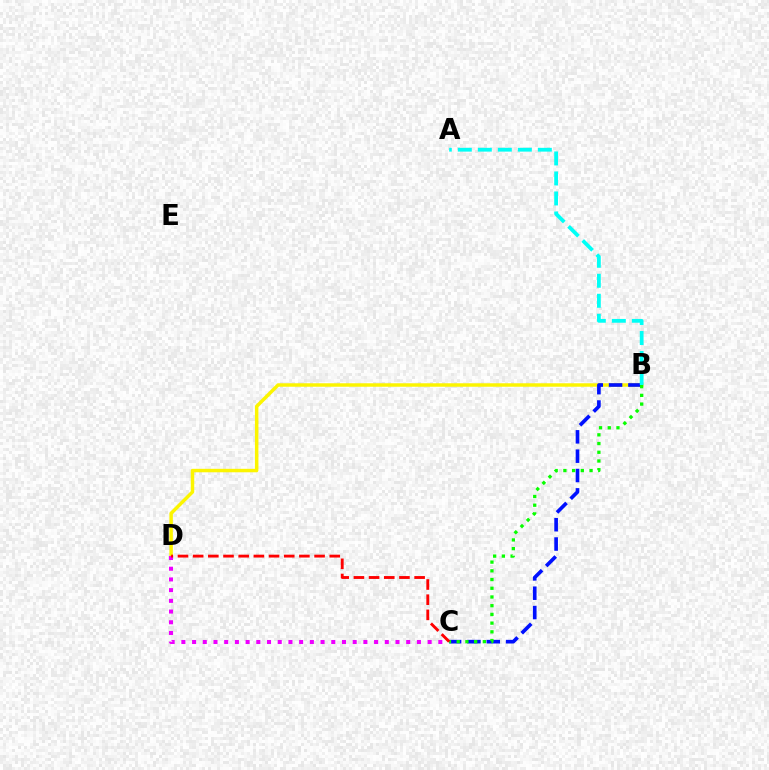{('B', 'D'): [{'color': '#fcf500', 'line_style': 'solid', 'thickness': 2.5}], ('B', 'C'): [{'color': '#0010ff', 'line_style': 'dashed', 'thickness': 2.63}, {'color': '#08ff00', 'line_style': 'dotted', 'thickness': 2.37}], ('C', 'D'): [{'color': '#ee00ff', 'line_style': 'dotted', 'thickness': 2.91}, {'color': '#ff0000', 'line_style': 'dashed', 'thickness': 2.06}], ('A', 'B'): [{'color': '#00fff6', 'line_style': 'dashed', 'thickness': 2.72}]}